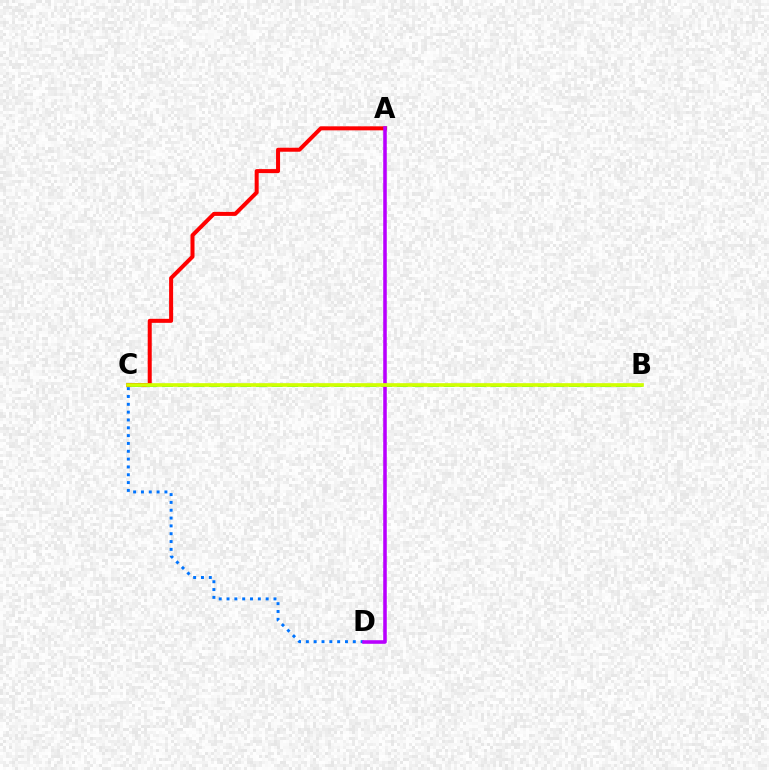{('C', 'D'): [{'color': '#0074ff', 'line_style': 'dotted', 'thickness': 2.13}], ('A', 'C'): [{'color': '#ff0000', 'line_style': 'solid', 'thickness': 2.89}], ('B', 'C'): [{'color': '#00ff5c', 'line_style': 'dashed', 'thickness': 2.13}, {'color': '#d1ff00', 'line_style': 'solid', 'thickness': 2.64}], ('A', 'D'): [{'color': '#b900ff', 'line_style': 'solid', 'thickness': 2.56}]}